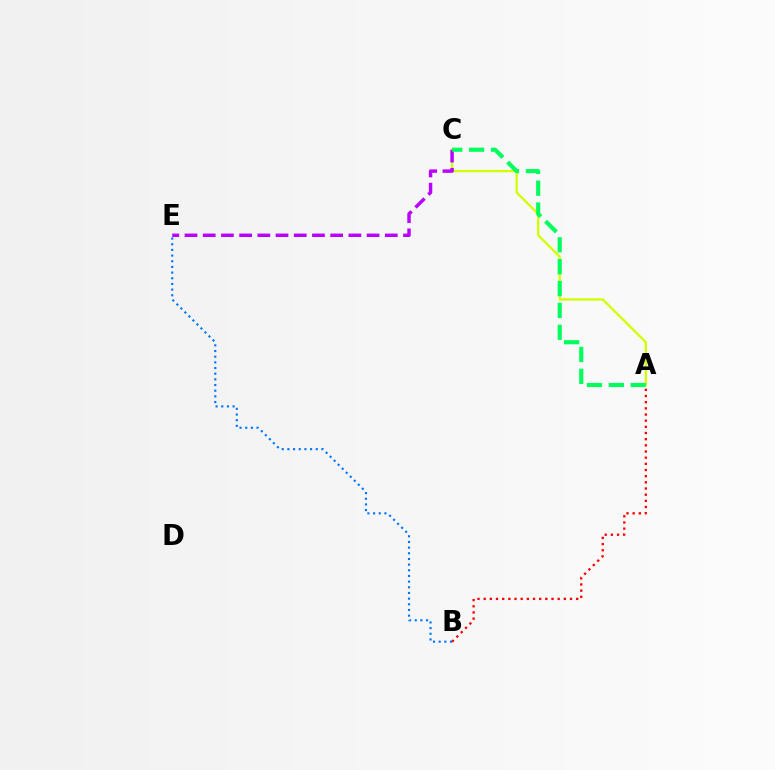{('A', 'C'): [{'color': '#d1ff00', 'line_style': 'solid', 'thickness': 1.66}, {'color': '#00ff5c', 'line_style': 'dashed', 'thickness': 2.97}], ('B', 'E'): [{'color': '#0074ff', 'line_style': 'dotted', 'thickness': 1.54}], ('C', 'E'): [{'color': '#b900ff', 'line_style': 'dashed', 'thickness': 2.47}], ('A', 'B'): [{'color': '#ff0000', 'line_style': 'dotted', 'thickness': 1.68}]}